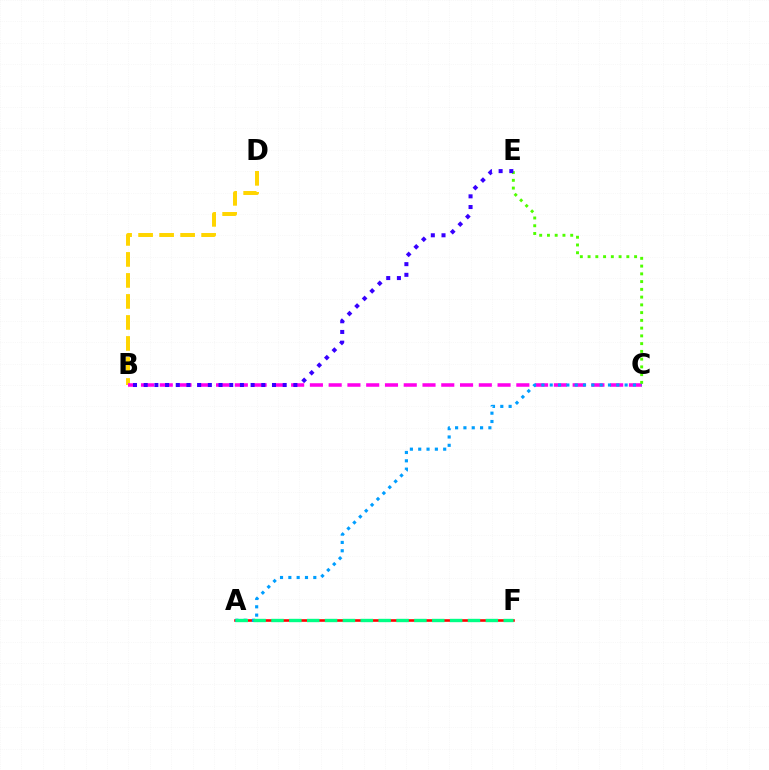{('A', 'F'): [{'color': '#ff0000', 'line_style': 'solid', 'thickness': 1.87}, {'color': '#00ff86', 'line_style': 'dashed', 'thickness': 2.43}], ('B', 'D'): [{'color': '#ffd500', 'line_style': 'dashed', 'thickness': 2.85}], ('B', 'C'): [{'color': '#ff00ed', 'line_style': 'dashed', 'thickness': 2.55}], ('C', 'E'): [{'color': '#4fff00', 'line_style': 'dotted', 'thickness': 2.11}], ('A', 'C'): [{'color': '#009eff', 'line_style': 'dotted', 'thickness': 2.26}], ('B', 'E'): [{'color': '#3700ff', 'line_style': 'dotted', 'thickness': 2.9}]}